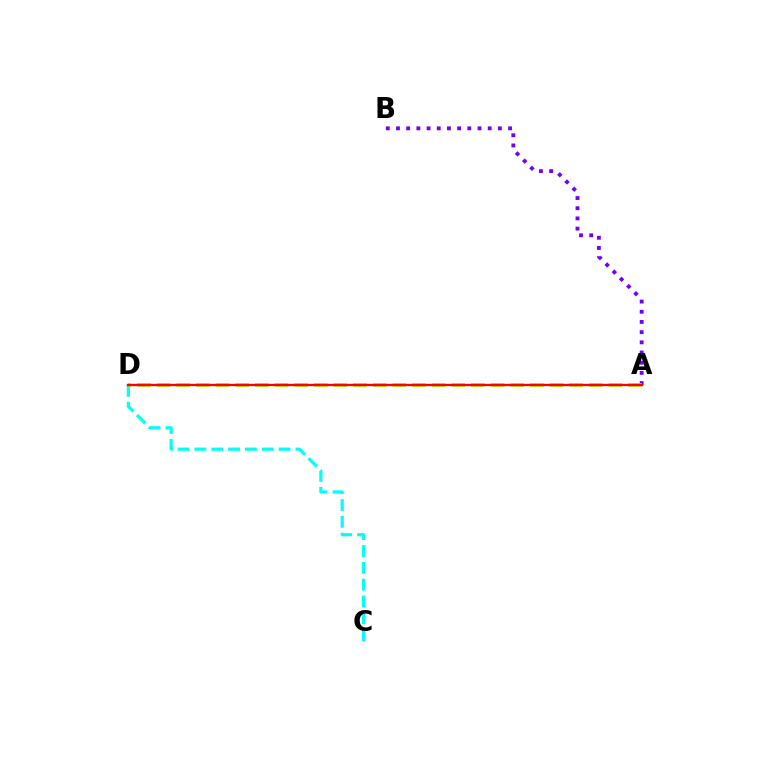{('A', 'B'): [{'color': '#7200ff', 'line_style': 'dotted', 'thickness': 2.77}], ('C', 'D'): [{'color': '#00fff6', 'line_style': 'dashed', 'thickness': 2.29}], ('A', 'D'): [{'color': '#84ff00', 'line_style': 'dashed', 'thickness': 2.67}, {'color': '#ff0000', 'line_style': 'solid', 'thickness': 1.68}]}